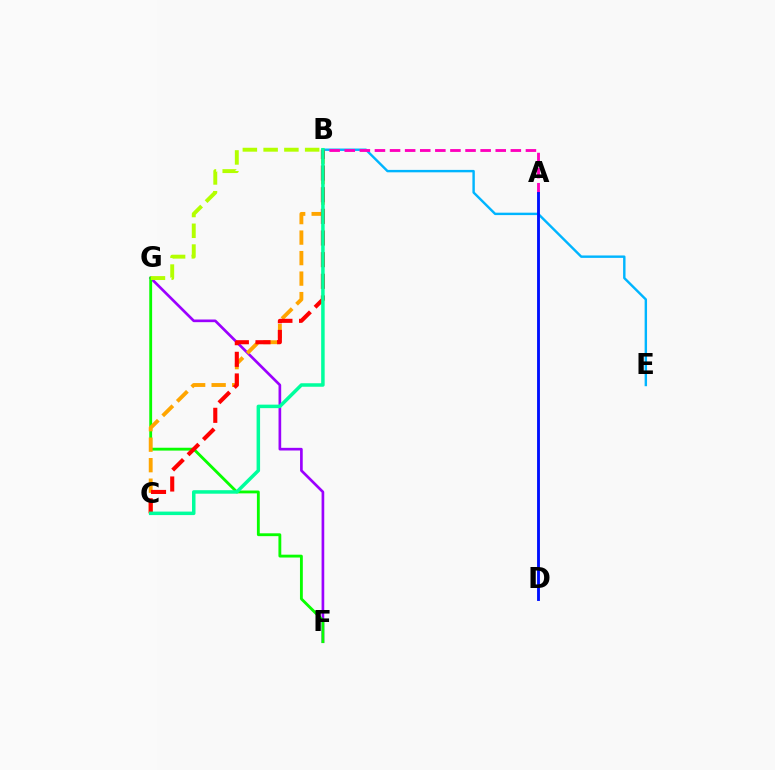{('F', 'G'): [{'color': '#9b00ff', 'line_style': 'solid', 'thickness': 1.92}, {'color': '#08ff00', 'line_style': 'solid', 'thickness': 2.05}], ('B', 'E'): [{'color': '#00b5ff', 'line_style': 'solid', 'thickness': 1.74}], ('A', 'B'): [{'color': '#ff00bd', 'line_style': 'dashed', 'thickness': 2.05}], ('B', 'C'): [{'color': '#ffa500', 'line_style': 'dashed', 'thickness': 2.78}, {'color': '#ff0000', 'line_style': 'dashed', 'thickness': 2.94}, {'color': '#00ff9d', 'line_style': 'solid', 'thickness': 2.52}], ('A', 'D'): [{'color': '#0010ff', 'line_style': 'solid', 'thickness': 2.07}], ('B', 'G'): [{'color': '#b3ff00', 'line_style': 'dashed', 'thickness': 2.82}]}